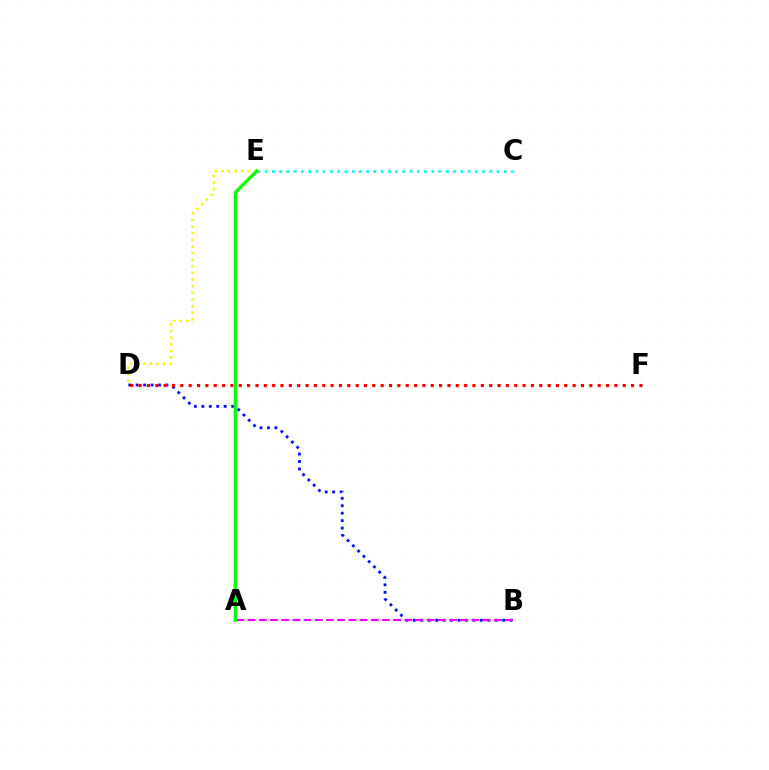{('B', 'D'): [{'color': '#0010ff', 'line_style': 'dotted', 'thickness': 2.02}], ('D', 'E'): [{'color': '#fcf500', 'line_style': 'dotted', 'thickness': 1.8}], ('D', 'F'): [{'color': '#ff0000', 'line_style': 'dotted', 'thickness': 2.27}], ('C', 'E'): [{'color': '#00fff6', 'line_style': 'dotted', 'thickness': 1.97}], ('A', 'B'): [{'color': '#ee00ff', 'line_style': 'dashed', 'thickness': 1.52}], ('A', 'E'): [{'color': '#08ff00', 'line_style': 'solid', 'thickness': 2.37}]}